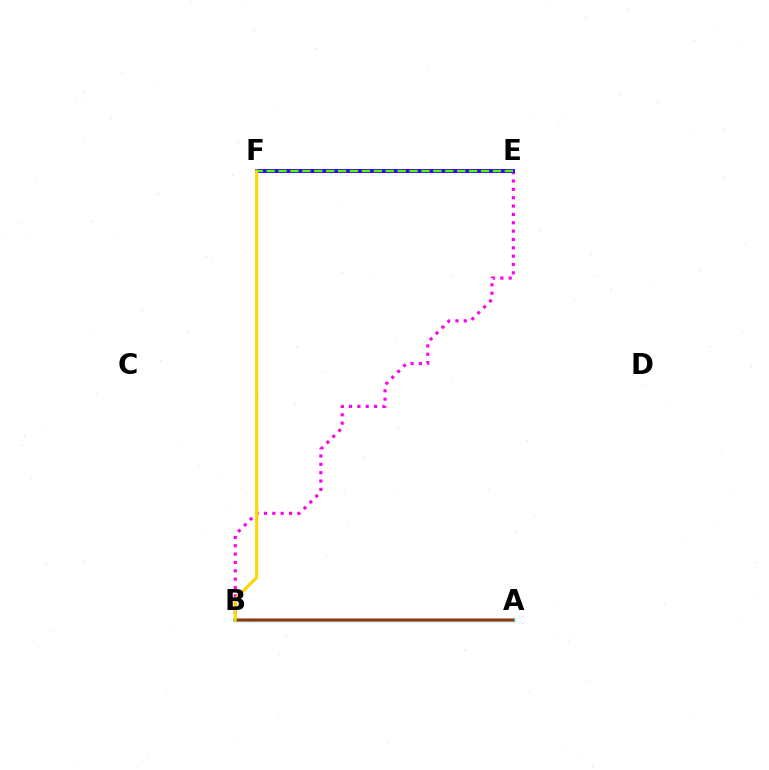{('B', 'E'): [{'color': '#ff00ed', 'line_style': 'dotted', 'thickness': 2.27}], ('A', 'B'): [{'color': '#009eff', 'line_style': 'solid', 'thickness': 2.36}, {'color': '#00ff86', 'line_style': 'solid', 'thickness': 2.63}, {'color': '#ff0000', 'line_style': 'solid', 'thickness': 1.71}], ('E', 'F'): [{'color': '#3700ff', 'line_style': 'solid', 'thickness': 2.85}, {'color': '#4fff00', 'line_style': 'dashed', 'thickness': 1.62}], ('B', 'F'): [{'color': '#ffd500', 'line_style': 'solid', 'thickness': 2.22}]}